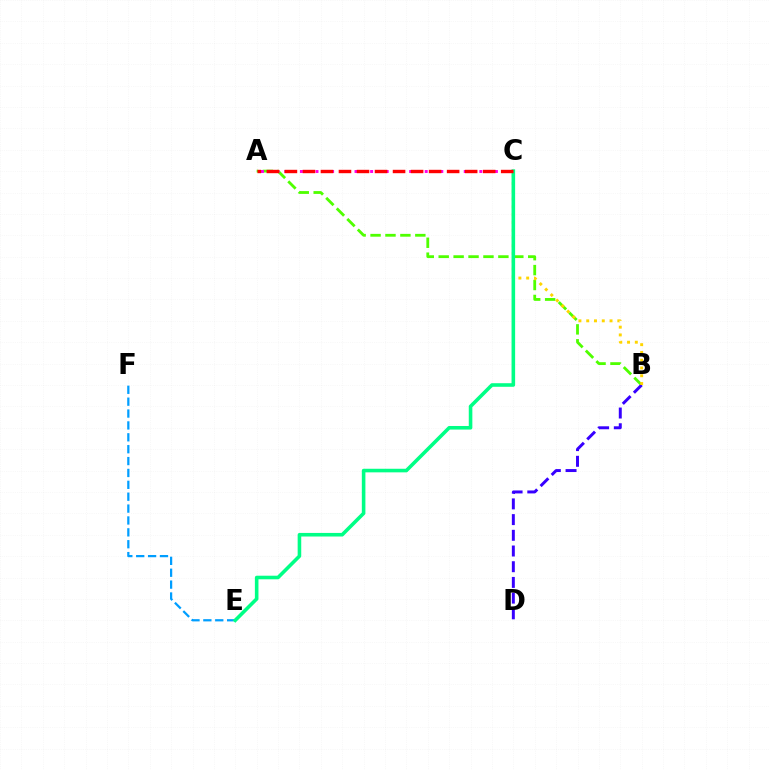{('A', 'B'): [{'color': '#4fff00', 'line_style': 'dashed', 'thickness': 2.03}], ('B', 'D'): [{'color': '#3700ff', 'line_style': 'dashed', 'thickness': 2.13}], ('E', 'F'): [{'color': '#009eff', 'line_style': 'dashed', 'thickness': 1.61}], ('A', 'C'): [{'color': '#ff00ed', 'line_style': 'dotted', 'thickness': 2.12}, {'color': '#ff0000', 'line_style': 'dashed', 'thickness': 2.45}], ('B', 'C'): [{'color': '#ffd500', 'line_style': 'dotted', 'thickness': 2.11}], ('C', 'E'): [{'color': '#00ff86', 'line_style': 'solid', 'thickness': 2.58}]}